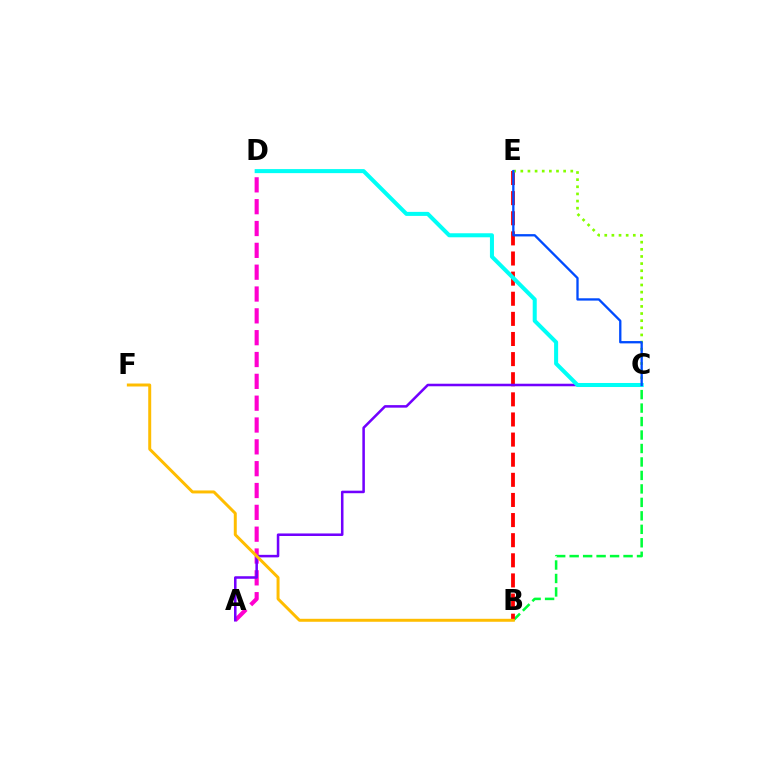{('A', 'D'): [{'color': '#ff00cf', 'line_style': 'dashed', 'thickness': 2.97}], ('B', 'C'): [{'color': '#00ff39', 'line_style': 'dashed', 'thickness': 1.83}], ('B', 'E'): [{'color': '#ff0000', 'line_style': 'dashed', 'thickness': 2.73}], ('A', 'C'): [{'color': '#7200ff', 'line_style': 'solid', 'thickness': 1.83}], ('C', 'E'): [{'color': '#84ff00', 'line_style': 'dotted', 'thickness': 1.94}, {'color': '#004bff', 'line_style': 'solid', 'thickness': 1.67}], ('C', 'D'): [{'color': '#00fff6', 'line_style': 'solid', 'thickness': 2.9}], ('B', 'F'): [{'color': '#ffbd00', 'line_style': 'solid', 'thickness': 2.14}]}